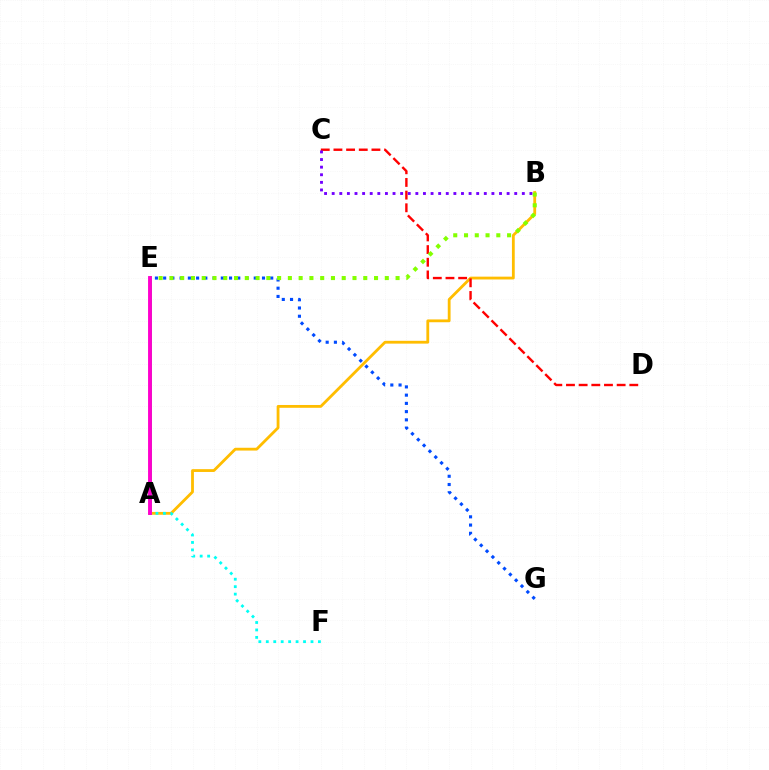{('E', 'G'): [{'color': '#004bff', 'line_style': 'dotted', 'thickness': 2.24}], ('A', 'B'): [{'color': '#ffbd00', 'line_style': 'solid', 'thickness': 2.02}], ('A', 'E'): [{'color': '#00ff39', 'line_style': 'solid', 'thickness': 2.11}, {'color': '#ff00cf', 'line_style': 'solid', 'thickness': 2.79}], ('C', 'D'): [{'color': '#ff0000', 'line_style': 'dashed', 'thickness': 1.72}], ('A', 'F'): [{'color': '#00fff6', 'line_style': 'dotted', 'thickness': 2.02}], ('B', 'E'): [{'color': '#84ff00', 'line_style': 'dotted', 'thickness': 2.93}], ('B', 'C'): [{'color': '#7200ff', 'line_style': 'dotted', 'thickness': 2.07}]}